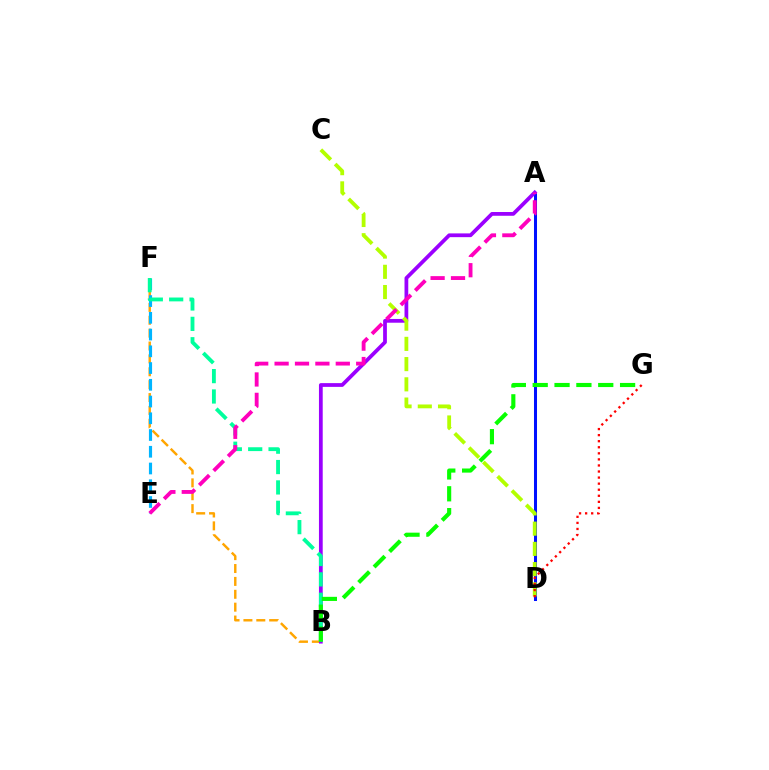{('B', 'F'): [{'color': '#ffa500', 'line_style': 'dashed', 'thickness': 1.75}, {'color': '#00ff9d', 'line_style': 'dashed', 'thickness': 2.77}], ('A', 'D'): [{'color': '#0010ff', 'line_style': 'solid', 'thickness': 2.18}], ('E', 'F'): [{'color': '#00b5ff', 'line_style': 'dashed', 'thickness': 2.27}], ('A', 'B'): [{'color': '#9b00ff', 'line_style': 'solid', 'thickness': 2.71}], ('B', 'G'): [{'color': '#08ff00', 'line_style': 'dashed', 'thickness': 2.97}], ('C', 'D'): [{'color': '#b3ff00', 'line_style': 'dashed', 'thickness': 2.75}], ('A', 'E'): [{'color': '#ff00bd', 'line_style': 'dashed', 'thickness': 2.77}], ('D', 'G'): [{'color': '#ff0000', 'line_style': 'dotted', 'thickness': 1.65}]}